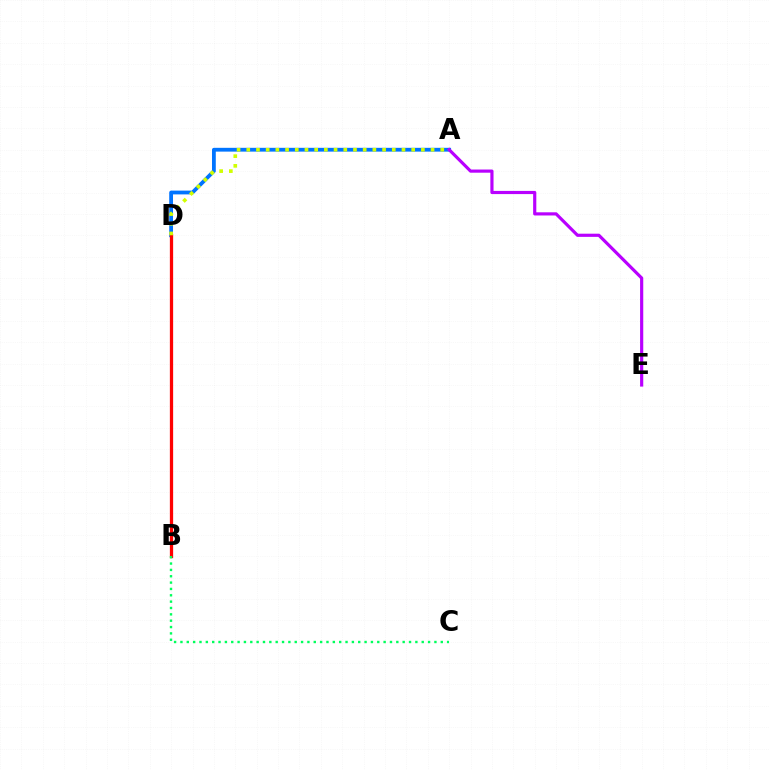{('A', 'D'): [{'color': '#0074ff', 'line_style': 'solid', 'thickness': 2.73}, {'color': '#d1ff00', 'line_style': 'dotted', 'thickness': 2.64}], ('B', 'D'): [{'color': '#ff0000', 'line_style': 'solid', 'thickness': 2.35}], ('A', 'E'): [{'color': '#b900ff', 'line_style': 'solid', 'thickness': 2.28}], ('B', 'C'): [{'color': '#00ff5c', 'line_style': 'dotted', 'thickness': 1.73}]}